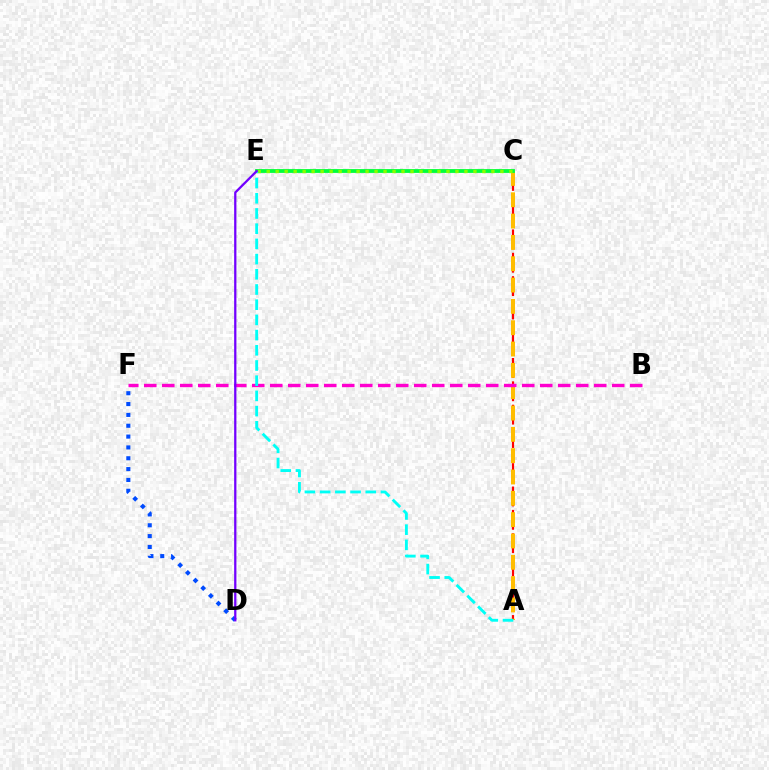{('A', 'C'): [{'color': '#ff0000', 'line_style': 'dashed', 'thickness': 1.59}, {'color': '#ffbd00', 'line_style': 'dashed', 'thickness': 2.9}], ('C', 'E'): [{'color': '#00ff39', 'line_style': 'solid', 'thickness': 2.74}, {'color': '#84ff00', 'line_style': 'dotted', 'thickness': 2.44}], ('B', 'F'): [{'color': '#ff00cf', 'line_style': 'dashed', 'thickness': 2.45}], ('A', 'E'): [{'color': '#00fff6', 'line_style': 'dashed', 'thickness': 2.07}], ('D', 'F'): [{'color': '#004bff', 'line_style': 'dotted', 'thickness': 2.95}], ('D', 'E'): [{'color': '#7200ff', 'line_style': 'solid', 'thickness': 1.63}]}